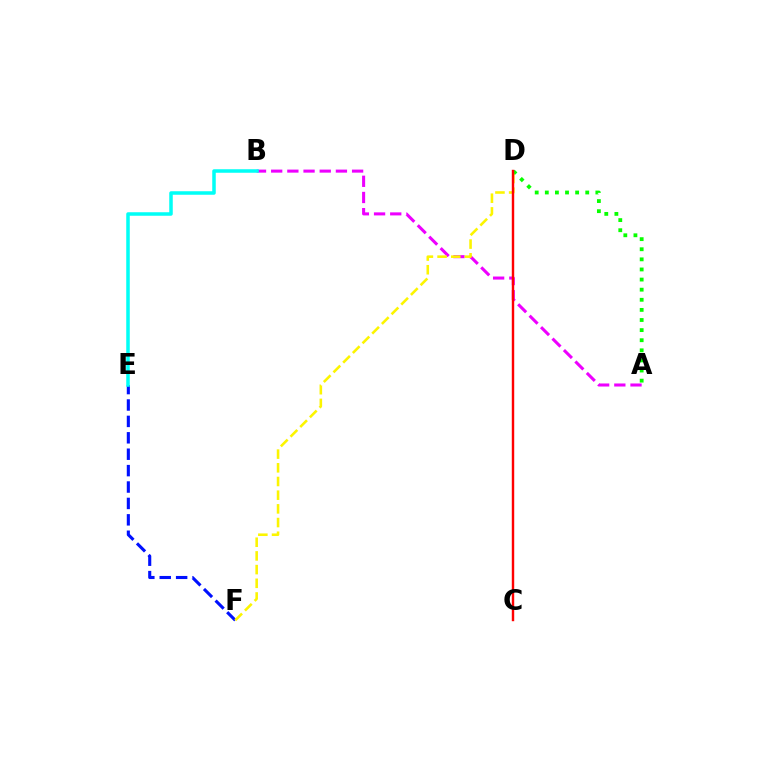{('E', 'F'): [{'color': '#0010ff', 'line_style': 'dashed', 'thickness': 2.23}], ('A', 'D'): [{'color': '#08ff00', 'line_style': 'dotted', 'thickness': 2.75}], ('A', 'B'): [{'color': '#ee00ff', 'line_style': 'dashed', 'thickness': 2.2}], ('D', 'F'): [{'color': '#fcf500', 'line_style': 'dashed', 'thickness': 1.86}], ('B', 'E'): [{'color': '#00fff6', 'line_style': 'solid', 'thickness': 2.53}], ('C', 'D'): [{'color': '#ff0000', 'line_style': 'solid', 'thickness': 1.74}]}